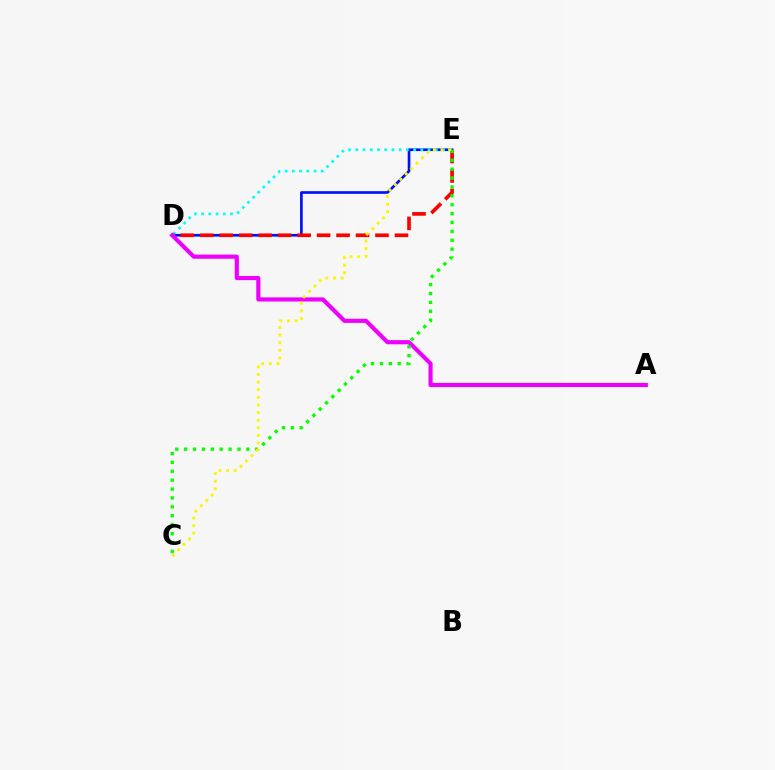{('D', 'E'): [{'color': '#0010ff', 'line_style': 'solid', 'thickness': 1.92}, {'color': '#00fff6', 'line_style': 'dotted', 'thickness': 1.96}, {'color': '#ff0000', 'line_style': 'dashed', 'thickness': 2.64}], ('A', 'D'): [{'color': '#ee00ff', 'line_style': 'solid', 'thickness': 2.98}], ('C', 'E'): [{'color': '#08ff00', 'line_style': 'dotted', 'thickness': 2.41}, {'color': '#fcf500', 'line_style': 'dotted', 'thickness': 2.07}]}